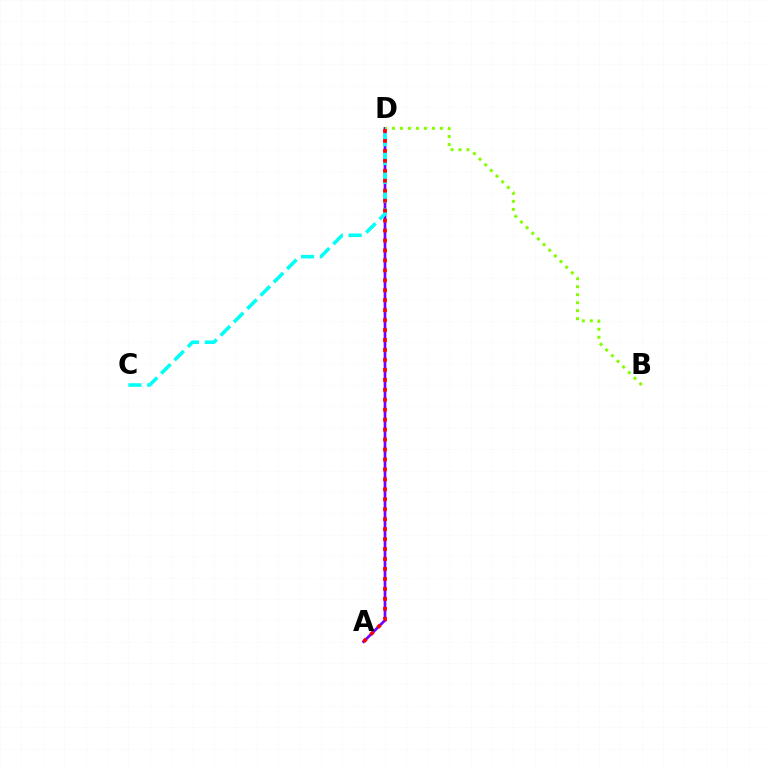{('A', 'D'): [{'color': '#7200ff', 'line_style': 'solid', 'thickness': 1.95}, {'color': '#ff0000', 'line_style': 'dotted', 'thickness': 2.7}], ('B', 'D'): [{'color': '#84ff00', 'line_style': 'dotted', 'thickness': 2.17}], ('C', 'D'): [{'color': '#00fff6', 'line_style': 'dashed', 'thickness': 2.56}]}